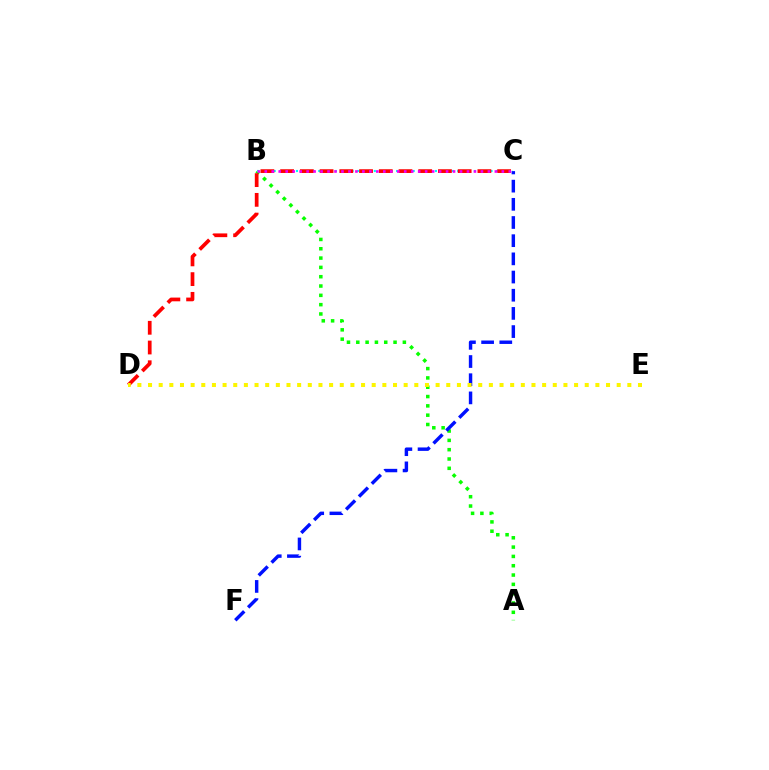{('A', 'B'): [{'color': '#08ff00', 'line_style': 'dotted', 'thickness': 2.53}], ('B', 'C'): [{'color': '#00fff6', 'line_style': 'dotted', 'thickness': 1.51}, {'color': '#ee00ff', 'line_style': 'dotted', 'thickness': 1.89}], ('C', 'F'): [{'color': '#0010ff', 'line_style': 'dashed', 'thickness': 2.47}], ('C', 'D'): [{'color': '#ff0000', 'line_style': 'dashed', 'thickness': 2.68}], ('D', 'E'): [{'color': '#fcf500', 'line_style': 'dotted', 'thickness': 2.89}]}